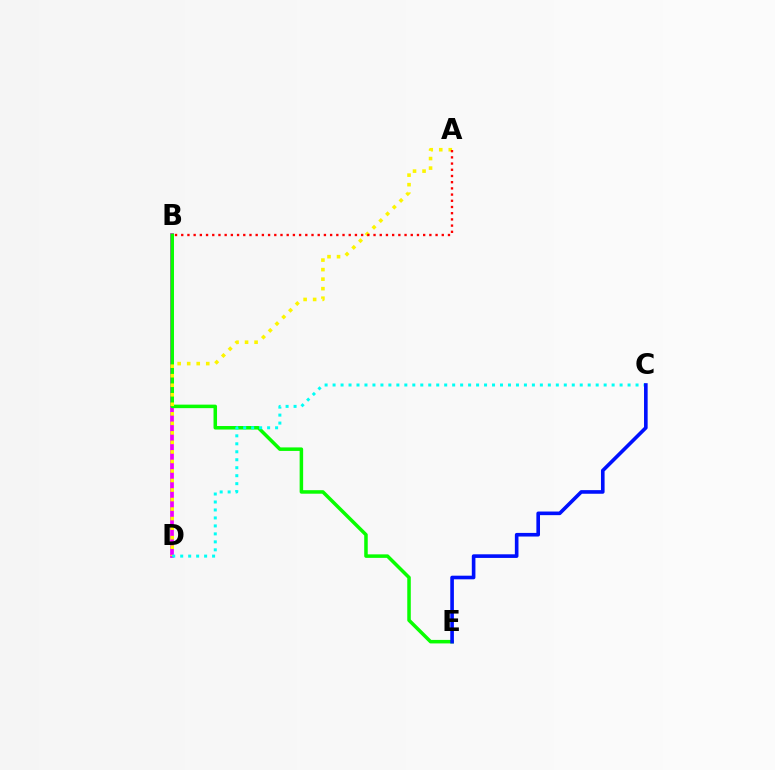{('B', 'D'): [{'color': '#ee00ff', 'line_style': 'solid', 'thickness': 2.68}], ('B', 'E'): [{'color': '#08ff00', 'line_style': 'solid', 'thickness': 2.53}], ('A', 'D'): [{'color': '#fcf500', 'line_style': 'dotted', 'thickness': 2.59}], ('C', 'D'): [{'color': '#00fff6', 'line_style': 'dotted', 'thickness': 2.17}], ('A', 'B'): [{'color': '#ff0000', 'line_style': 'dotted', 'thickness': 1.69}], ('C', 'E'): [{'color': '#0010ff', 'line_style': 'solid', 'thickness': 2.61}]}